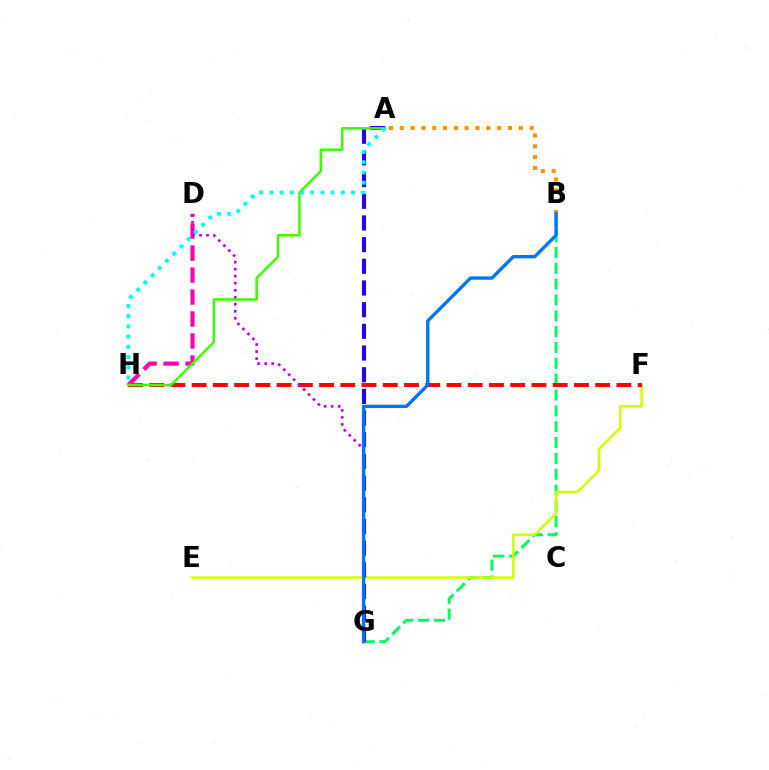{('B', 'G'): [{'color': '#00ff5c', 'line_style': 'dashed', 'thickness': 2.15}, {'color': '#0074ff', 'line_style': 'solid', 'thickness': 2.42}], ('E', 'F'): [{'color': '#d1ff00', 'line_style': 'solid', 'thickness': 1.82}], ('F', 'H'): [{'color': '#ff0000', 'line_style': 'dashed', 'thickness': 2.89}], ('D', 'H'): [{'color': '#ff00ac', 'line_style': 'dashed', 'thickness': 2.99}], ('D', 'G'): [{'color': '#b900ff', 'line_style': 'dotted', 'thickness': 1.91}], ('A', 'G'): [{'color': '#2500ff', 'line_style': 'dashed', 'thickness': 2.94}], ('A', 'B'): [{'color': '#ff9400', 'line_style': 'dotted', 'thickness': 2.94}], ('A', 'H'): [{'color': '#3dff00', 'line_style': 'solid', 'thickness': 1.83}, {'color': '#00fff6', 'line_style': 'dotted', 'thickness': 2.77}]}